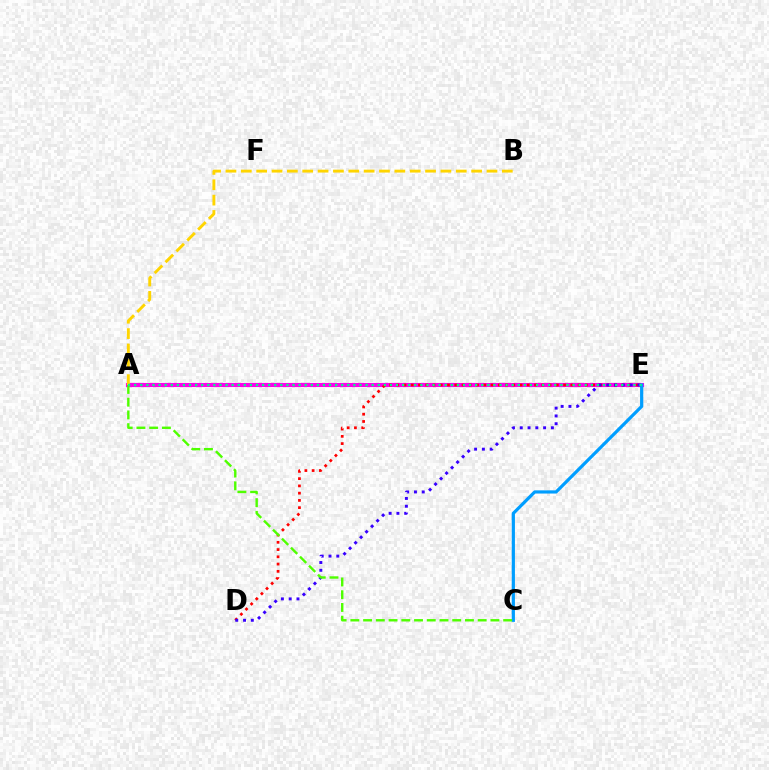{('A', 'E'): [{'color': '#ff00ed', 'line_style': 'solid', 'thickness': 2.97}, {'color': '#00ff86', 'line_style': 'dotted', 'thickness': 1.65}], ('C', 'E'): [{'color': '#009eff', 'line_style': 'solid', 'thickness': 2.31}], ('D', 'E'): [{'color': '#ff0000', 'line_style': 'dotted', 'thickness': 1.97}, {'color': '#3700ff', 'line_style': 'dotted', 'thickness': 2.12}], ('A', 'B'): [{'color': '#ffd500', 'line_style': 'dashed', 'thickness': 2.09}], ('A', 'C'): [{'color': '#4fff00', 'line_style': 'dashed', 'thickness': 1.73}]}